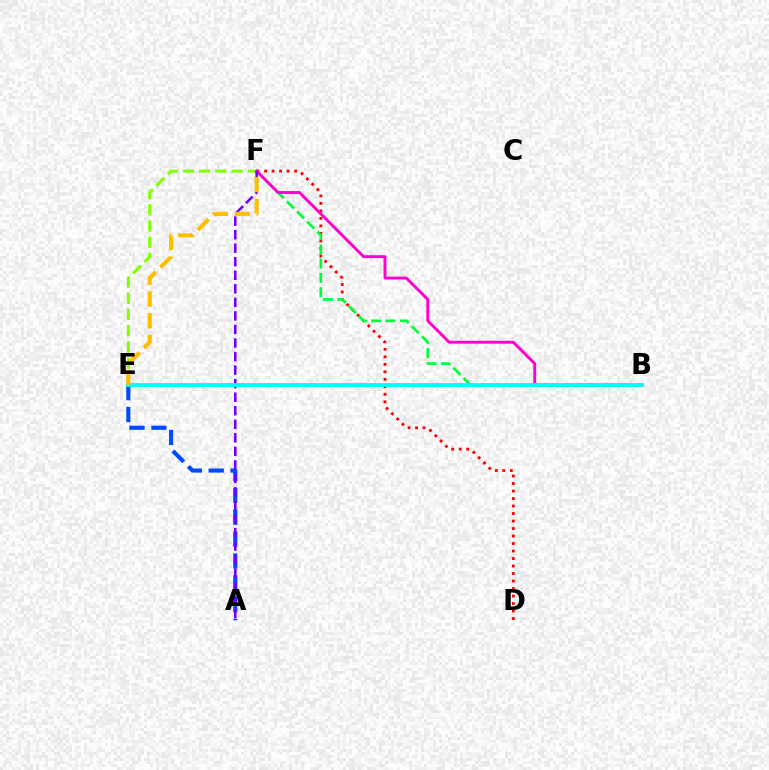{('E', 'F'): [{'color': '#84ff00', 'line_style': 'dashed', 'thickness': 2.2}, {'color': '#ffbd00', 'line_style': 'dashed', 'thickness': 2.96}], ('A', 'E'): [{'color': '#004bff', 'line_style': 'dashed', 'thickness': 2.97}], ('D', 'F'): [{'color': '#ff0000', 'line_style': 'dotted', 'thickness': 2.04}], ('B', 'F'): [{'color': '#00ff39', 'line_style': 'dashed', 'thickness': 1.94}, {'color': '#ff00cf', 'line_style': 'solid', 'thickness': 2.09}], ('A', 'F'): [{'color': '#7200ff', 'line_style': 'dashed', 'thickness': 1.84}], ('B', 'E'): [{'color': '#00fff6', 'line_style': 'solid', 'thickness': 2.75}]}